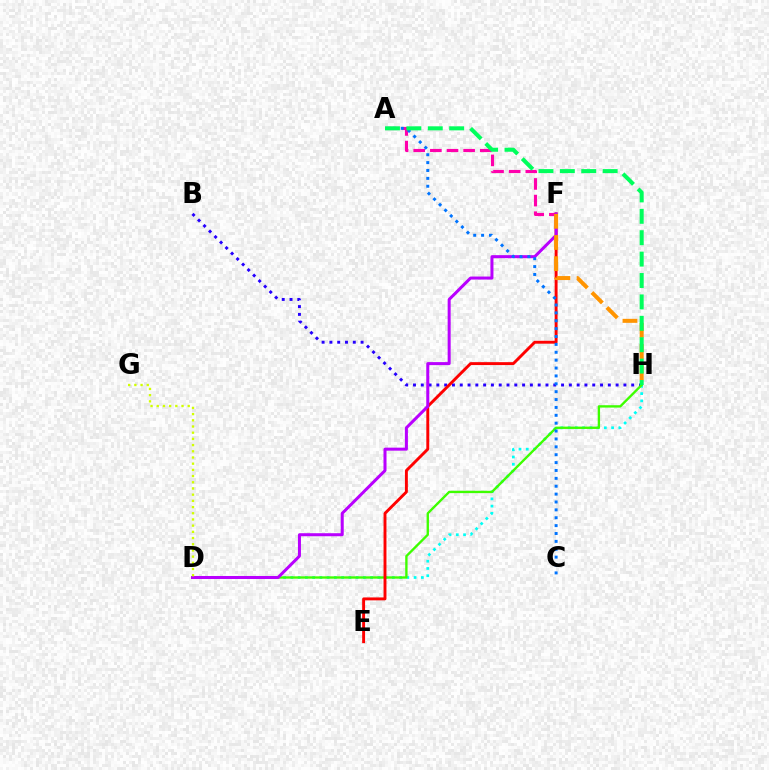{('A', 'F'): [{'color': '#ff00ac', 'line_style': 'dashed', 'thickness': 2.26}], ('B', 'H'): [{'color': '#2500ff', 'line_style': 'dotted', 'thickness': 2.12}], ('D', 'H'): [{'color': '#00fff6', 'line_style': 'dotted', 'thickness': 1.97}, {'color': '#3dff00', 'line_style': 'solid', 'thickness': 1.69}], ('E', 'F'): [{'color': '#ff0000', 'line_style': 'solid', 'thickness': 2.09}], ('D', 'F'): [{'color': '#b900ff', 'line_style': 'solid', 'thickness': 2.18}], ('F', 'H'): [{'color': '#ff9400', 'line_style': 'dashed', 'thickness': 2.88}], ('A', 'C'): [{'color': '#0074ff', 'line_style': 'dotted', 'thickness': 2.14}], ('A', 'H'): [{'color': '#00ff5c', 'line_style': 'dashed', 'thickness': 2.91}], ('D', 'G'): [{'color': '#d1ff00', 'line_style': 'dotted', 'thickness': 1.68}]}